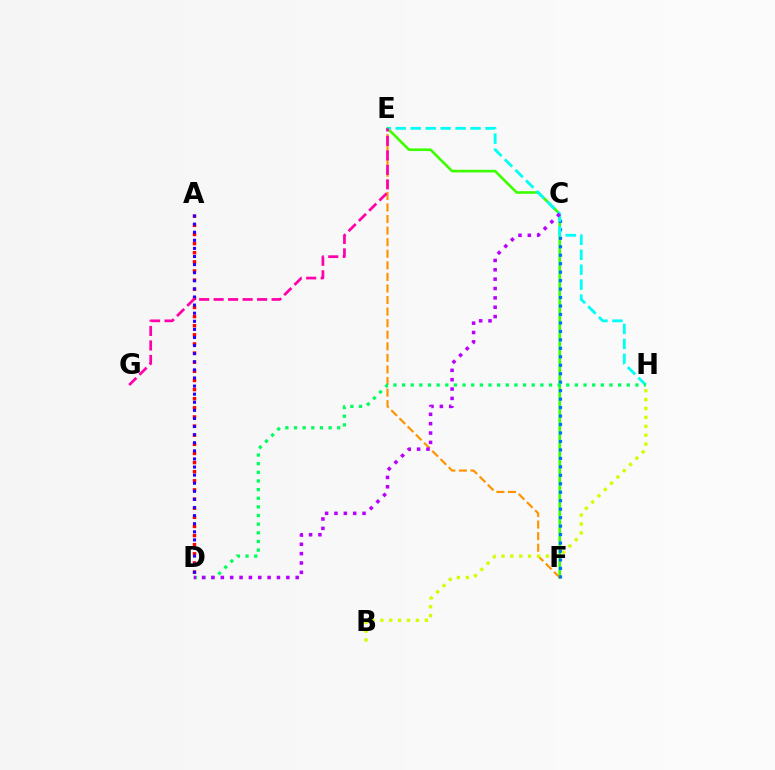{('A', 'D'): [{'color': '#ff0000', 'line_style': 'dotted', 'thickness': 2.48}, {'color': '#2500ff', 'line_style': 'dotted', 'thickness': 2.2}], ('E', 'F'): [{'color': '#3dff00', 'line_style': 'solid', 'thickness': 1.9}, {'color': '#ff9400', 'line_style': 'dashed', 'thickness': 1.57}], ('C', 'F'): [{'color': '#0074ff', 'line_style': 'dotted', 'thickness': 2.3}], ('E', 'H'): [{'color': '#00fff6', 'line_style': 'dashed', 'thickness': 2.03}], ('D', 'H'): [{'color': '#00ff5c', 'line_style': 'dotted', 'thickness': 2.35}], ('C', 'D'): [{'color': '#b900ff', 'line_style': 'dotted', 'thickness': 2.54}], ('B', 'H'): [{'color': '#d1ff00', 'line_style': 'dotted', 'thickness': 2.42}], ('E', 'G'): [{'color': '#ff00ac', 'line_style': 'dashed', 'thickness': 1.97}]}